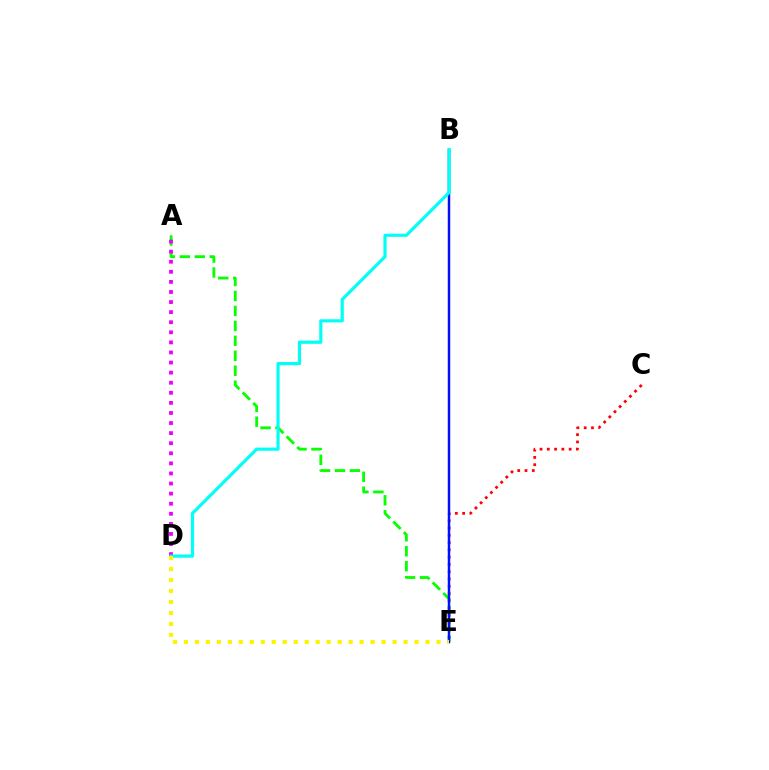{('C', 'E'): [{'color': '#ff0000', 'line_style': 'dotted', 'thickness': 1.98}], ('A', 'E'): [{'color': '#08ff00', 'line_style': 'dashed', 'thickness': 2.03}], ('A', 'D'): [{'color': '#ee00ff', 'line_style': 'dotted', 'thickness': 2.74}], ('B', 'E'): [{'color': '#0010ff', 'line_style': 'solid', 'thickness': 1.77}], ('B', 'D'): [{'color': '#00fff6', 'line_style': 'solid', 'thickness': 2.28}], ('D', 'E'): [{'color': '#fcf500', 'line_style': 'dotted', 'thickness': 2.98}]}